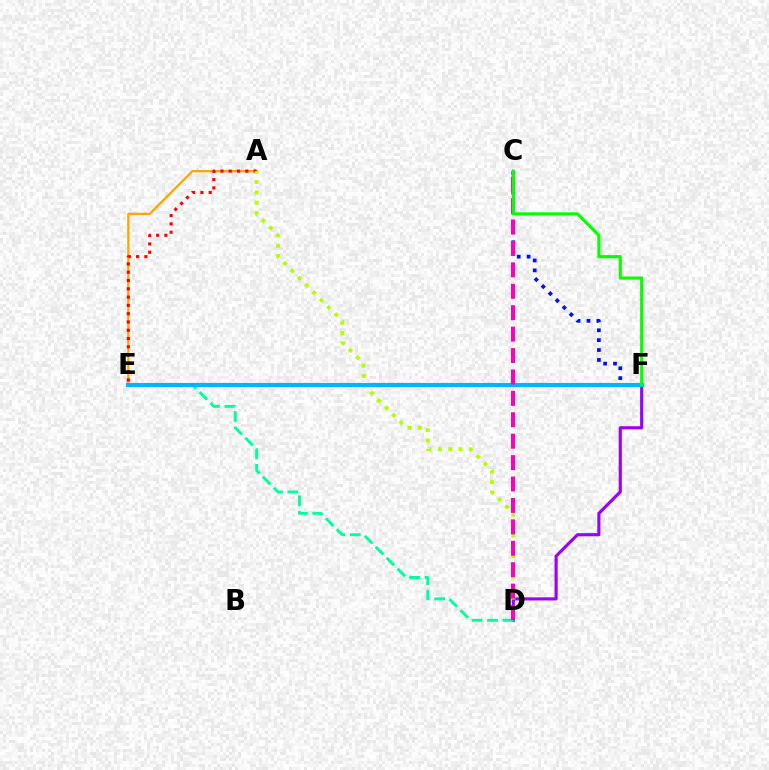{('A', 'E'): [{'color': '#ffa500', 'line_style': 'solid', 'thickness': 1.64}, {'color': '#ff0000', 'line_style': 'dotted', 'thickness': 2.25}], ('D', 'F'): [{'color': '#9b00ff', 'line_style': 'solid', 'thickness': 2.25}], ('A', 'D'): [{'color': '#b3ff00', 'line_style': 'dotted', 'thickness': 2.82}], ('C', 'F'): [{'color': '#0010ff', 'line_style': 'dotted', 'thickness': 2.69}, {'color': '#08ff00', 'line_style': 'solid', 'thickness': 2.26}], ('D', 'E'): [{'color': '#00ff9d', 'line_style': 'dashed', 'thickness': 2.1}], ('E', 'F'): [{'color': '#00b5ff', 'line_style': 'solid', 'thickness': 2.98}], ('C', 'D'): [{'color': '#ff00bd', 'line_style': 'dashed', 'thickness': 2.91}]}